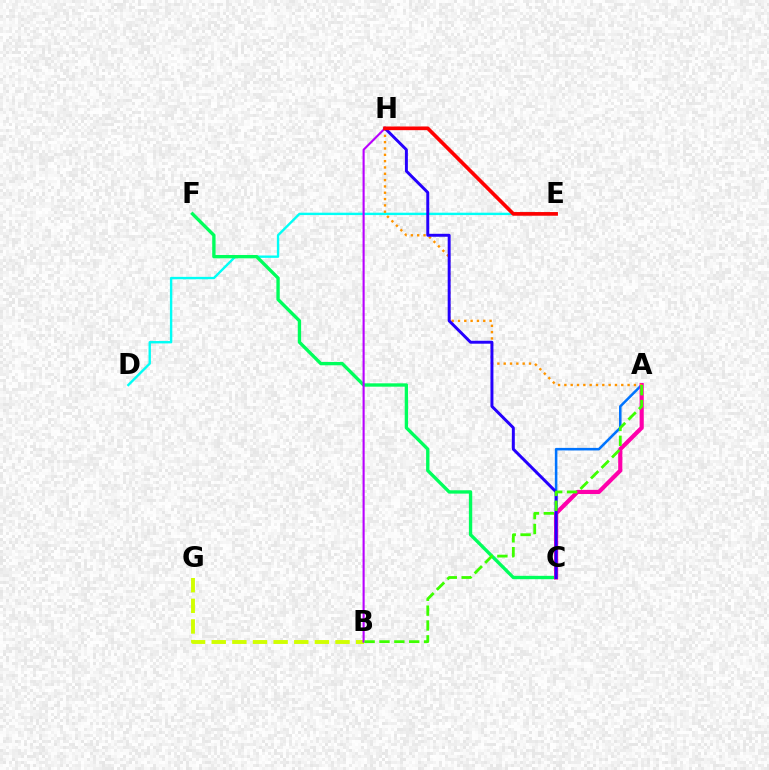{('A', 'C'): [{'color': '#0074ff', 'line_style': 'solid', 'thickness': 1.83}, {'color': '#ff00ac', 'line_style': 'solid', 'thickness': 3.0}], ('D', 'E'): [{'color': '#00fff6', 'line_style': 'solid', 'thickness': 1.72}], ('C', 'F'): [{'color': '#00ff5c', 'line_style': 'solid', 'thickness': 2.41}], ('B', 'G'): [{'color': '#d1ff00', 'line_style': 'dashed', 'thickness': 2.8}], ('A', 'H'): [{'color': '#ff9400', 'line_style': 'dotted', 'thickness': 1.72}], ('C', 'H'): [{'color': '#2500ff', 'line_style': 'solid', 'thickness': 2.13}], ('B', 'H'): [{'color': '#b900ff', 'line_style': 'solid', 'thickness': 1.51}], ('A', 'B'): [{'color': '#3dff00', 'line_style': 'dashed', 'thickness': 2.02}], ('E', 'H'): [{'color': '#ff0000', 'line_style': 'solid', 'thickness': 2.64}]}